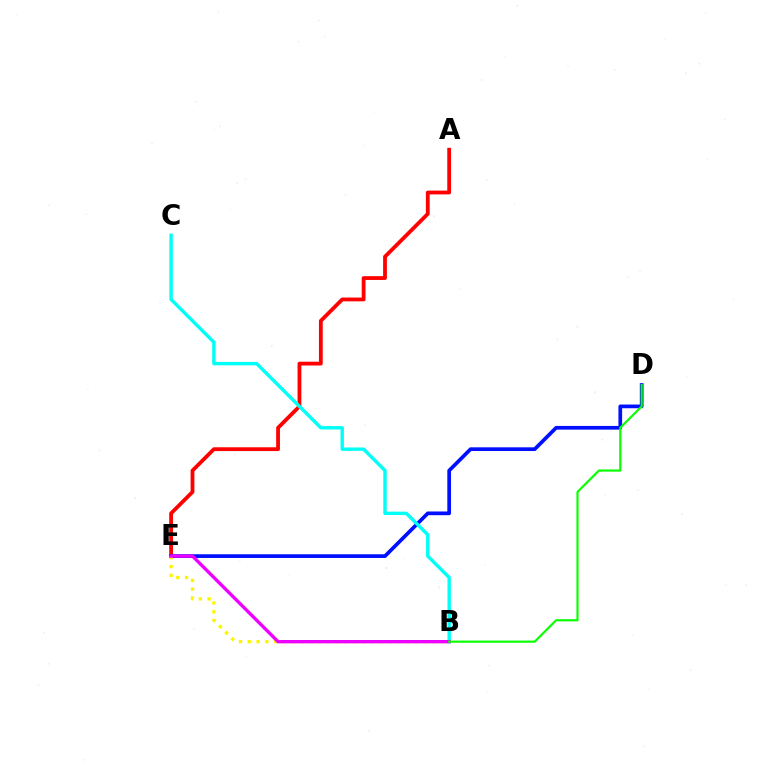{('A', 'E'): [{'color': '#ff0000', 'line_style': 'solid', 'thickness': 2.73}], ('D', 'E'): [{'color': '#0010ff', 'line_style': 'solid', 'thickness': 2.67}], ('B', 'E'): [{'color': '#fcf500', 'line_style': 'dotted', 'thickness': 2.39}, {'color': '#ee00ff', 'line_style': 'solid', 'thickness': 2.41}], ('B', 'C'): [{'color': '#00fff6', 'line_style': 'solid', 'thickness': 2.44}], ('B', 'D'): [{'color': '#08ff00', 'line_style': 'solid', 'thickness': 1.56}]}